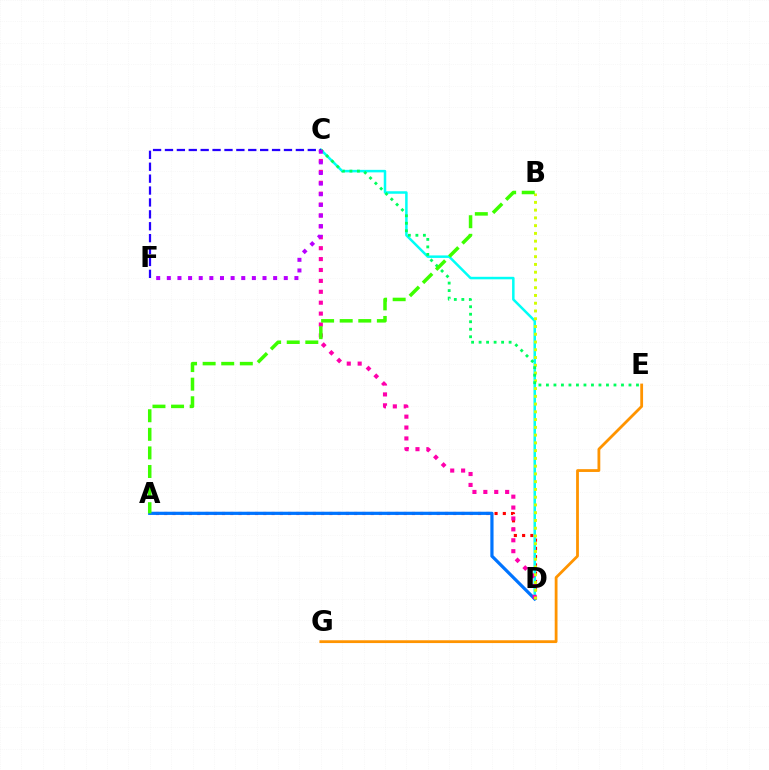{('A', 'D'): [{'color': '#ff0000', 'line_style': 'dotted', 'thickness': 2.24}, {'color': '#0074ff', 'line_style': 'solid', 'thickness': 2.3}], ('C', 'D'): [{'color': '#00fff6', 'line_style': 'solid', 'thickness': 1.81}, {'color': '#ff00ac', 'line_style': 'dotted', 'thickness': 2.96}], ('E', 'G'): [{'color': '#ff9400', 'line_style': 'solid', 'thickness': 2.01}], ('B', 'D'): [{'color': '#d1ff00', 'line_style': 'dotted', 'thickness': 2.11}], ('C', 'E'): [{'color': '#00ff5c', 'line_style': 'dotted', 'thickness': 2.04}], ('C', 'F'): [{'color': '#2500ff', 'line_style': 'dashed', 'thickness': 1.62}, {'color': '#b900ff', 'line_style': 'dotted', 'thickness': 2.89}], ('A', 'B'): [{'color': '#3dff00', 'line_style': 'dashed', 'thickness': 2.53}]}